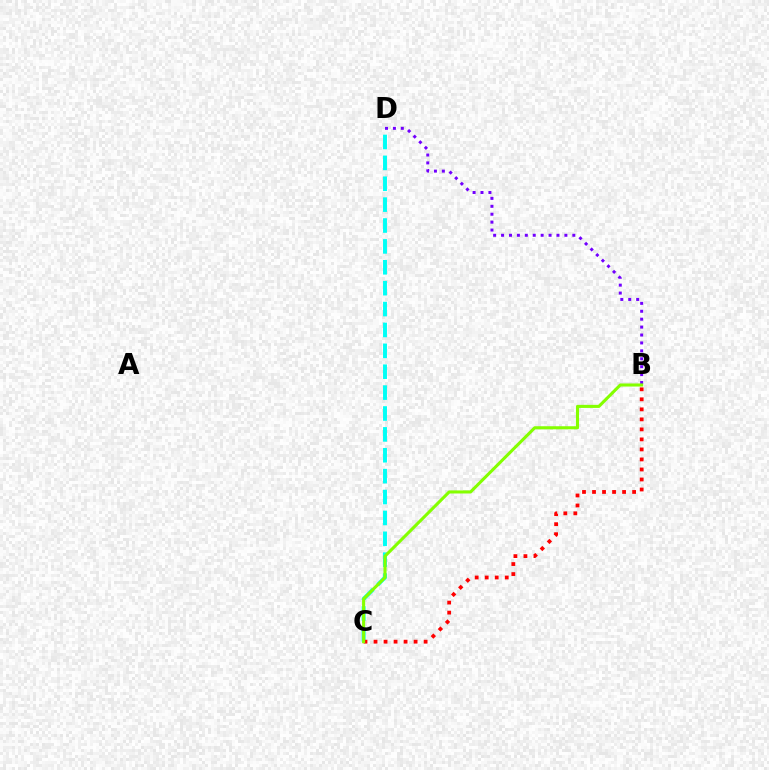{('B', 'D'): [{'color': '#7200ff', 'line_style': 'dotted', 'thickness': 2.15}], ('C', 'D'): [{'color': '#00fff6', 'line_style': 'dashed', 'thickness': 2.84}], ('B', 'C'): [{'color': '#ff0000', 'line_style': 'dotted', 'thickness': 2.72}, {'color': '#84ff00', 'line_style': 'solid', 'thickness': 2.21}]}